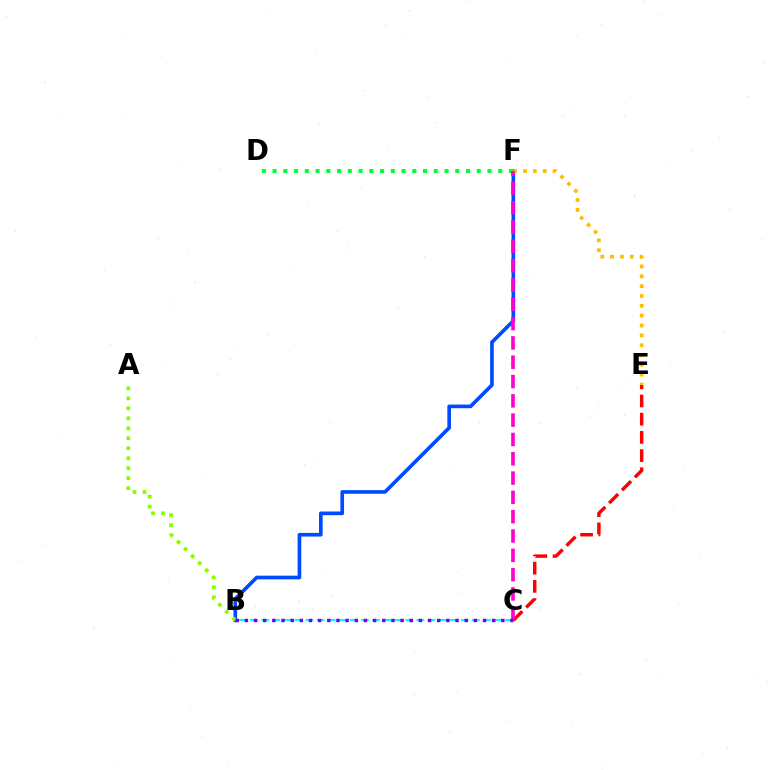{('B', 'F'): [{'color': '#004bff', 'line_style': 'solid', 'thickness': 2.64}], ('E', 'F'): [{'color': '#ffbd00', 'line_style': 'dotted', 'thickness': 2.67}], ('A', 'B'): [{'color': '#84ff00', 'line_style': 'dotted', 'thickness': 2.71}], ('C', 'E'): [{'color': '#ff0000', 'line_style': 'dashed', 'thickness': 2.47}], ('B', 'C'): [{'color': '#00fff6', 'line_style': 'dashed', 'thickness': 1.51}, {'color': '#7200ff', 'line_style': 'dotted', 'thickness': 2.49}], ('D', 'F'): [{'color': '#00ff39', 'line_style': 'dotted', 'thickness': 2.92}], ('C', 'F'): [{'color': '#ff00cf', 'line_style': 'dashed', 'thickness': 2.62}]}